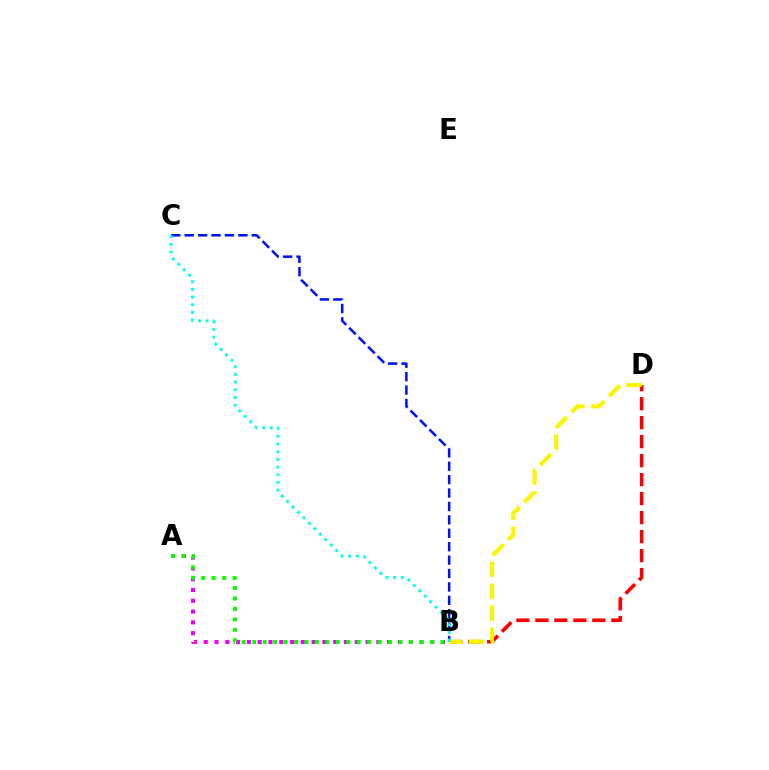{('B', 'C'): [{'color': '#0010ff', 'line_style': 'dashed', 'thickness': 1.82}, {'color': '#00fff6', 'line_style': 'dotted', 'thickness': 2.09}], ('B', 'D'): [{'color': '#ff0000', 'line_style': 'dashed', 'thickness': 2.58}, {'color': '#fcf500', 'line_style': 'dashed', 'thickness': 2.98}], ('A', 'B'): [{'color': '#ee00ff', 'line_style': 'dotted', 'thickness': 2.93}, {'color': '#08ff00', 'line_style': 'dotted', 'thickness': 2.84}]}